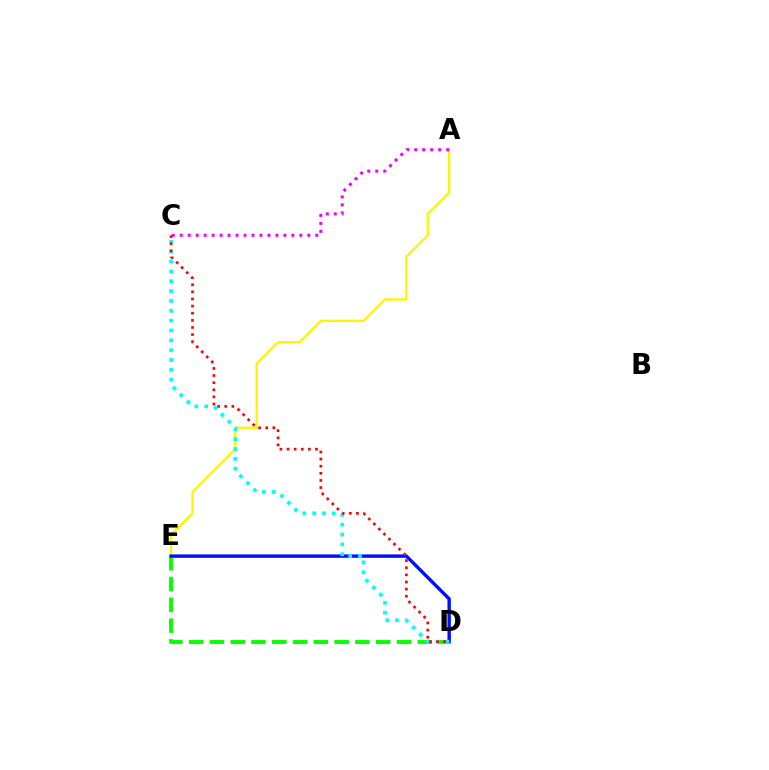{('D', 'E'): [{'color': '#08ff00', 'line_style': 'dashed', 'thickness': 2.82}, {'color': '#0010ff', 'line_style': 'solid', 'thickness': 2.45}], ('A', 'E'): [{'color': '#fcf500', 'line_style': 'solid', 'thickness': 1.64}], ('C', 'D'): [{'color': '#00fff6', 'line_style': 'dotted', 'thickness': 2.68}, {'color': '#ff0000', 'line_style': 'dotted', 'thickness': 1.93}], ('A', 'C'): [{'color': '#ee00ff', 'line_style': 'dotted', 'thickness': 2.17}]}